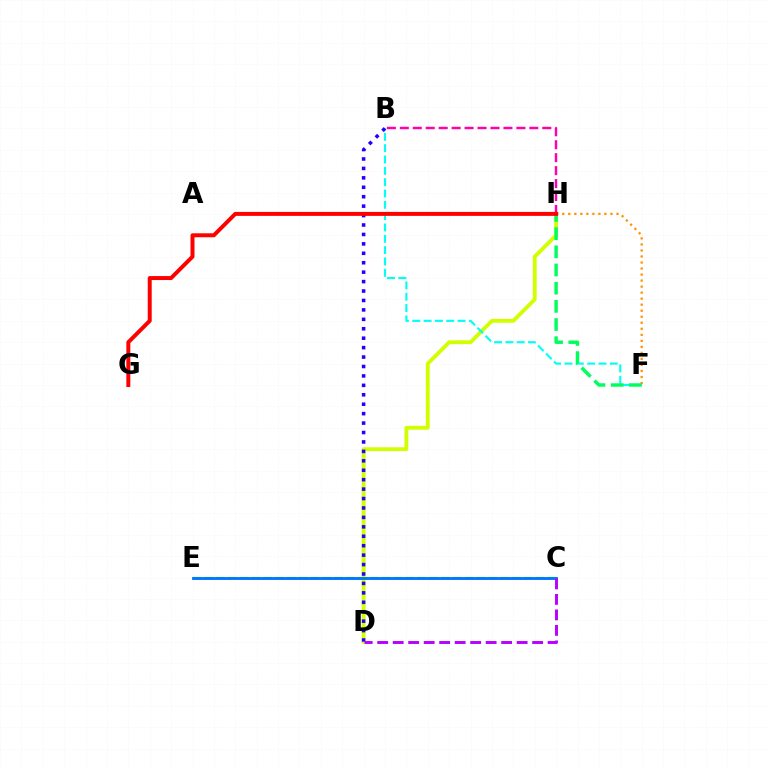{('C', 'E'): [{'color': '#3dff00', 'line_style': 'dashed', 'thickness': 1.61}, {'color': '#0074ff', 'line_style': 'solid', 'thickness': 2.05}], ('D', 'H'): [{'color': '#d1ff00', 'line_style': 'solid', 'thickness': 2.76}], ('B', 'H'): [{'color': '#ff00ac', 'line_style': 'dashed', 'thickness': 1.76}], ('B', 'F'): [{'color': '#00fff6', 'line_style': 'dashed', 'thickness': 1.54}], ('F', 'H'): [{'color': '#ff9400', 'line_style': 'dotted', 'thickness': 1.64}, {'color': '#00ff5c', 'line_style': 'dashed', 'thickness': 2.47}], ('B', 'D'): [{'color': '#2500ff', 'line_style': 'dotted', 'thickness': 2.56}], ('C', 'D'): [{'color': '#b900ff', 'line_style': 'dashed', 'thickness': 2.1}], ('G', 'H'): [{'color': '#ff0000', 'line_style': 'solid', 'thickness': 2.86}]}